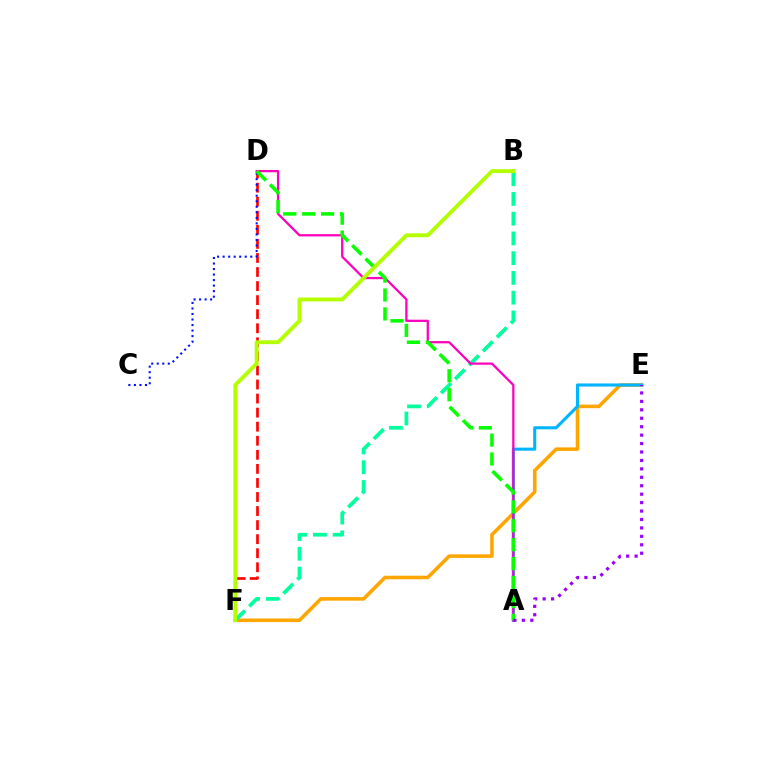{('E', 'F'): [{'color': '#ffa500', 'line_style': 'solid', 'thickness': 2.57}], ('A', 'E'): [{'color': '#00b5ff', 'line_style': 'solid', 'thickness': 2.22}, {'color': '#9b00ff', 'line_style': 'dotted', 'thickness': 2.29}], ('D', 'F'): [{'color': '#ff0000', 'line_style': 'dashed', 'thickness': 1.91}], ('C', 'D'): [{'color': '#0010ff', 'line_style': 'dotted', 'thickness': 1.5}], ('B', 'F'): [{'color': '#00ff9d', 'line_style': 'dashed', 'thickness': 2.68}, {'color': '#b3ff00', 'line_style': 'solid', 'thickness': 2.77}], ('A', 'D'): [{'color': '#ff00bd', 'line_style': 'solid', 'thickness': 1.62}, {'color': '#08ff00', 'line_style': 'dashed', 'thickness': 2.57}]}